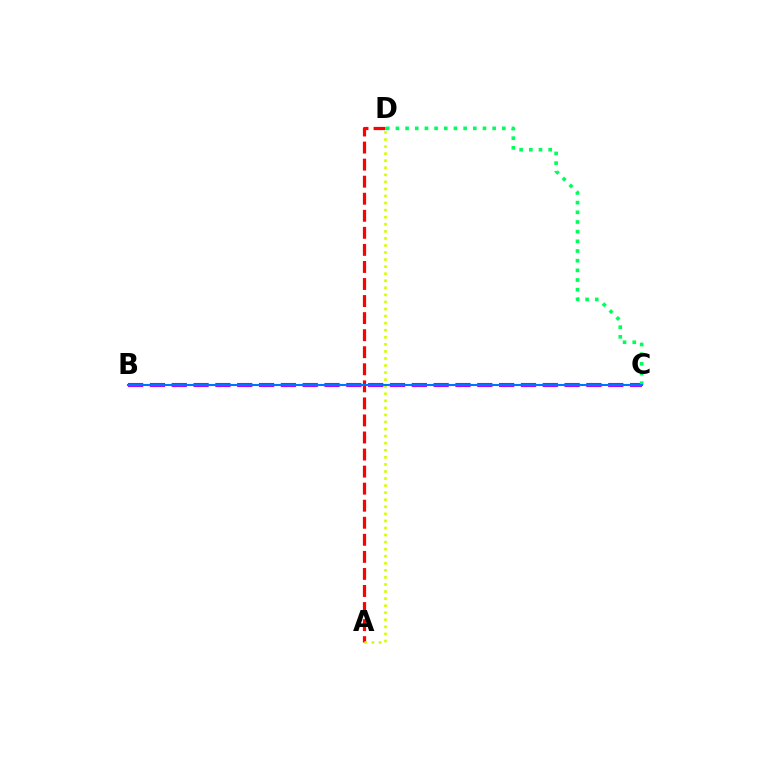{('A', 'D'): [{'color': '#ff0000', 'line_style': 'dashed', 'thickness': 2.32}, {'color': '#d1ff00', 'line_style': 'dotted', 'thickness': 1.92}], ('B', 'C'): [{'color': '#b900ff', 'line_style': 'dashed', 'thickness': 2.96}, {'color': '#0074ff', 'line_style': 'solid', 'thickness': 1.52}], ('C', 'D'): [{'color': '#00ff5c', 'line_style': 'dotted', 'thickness': 2.63}]}